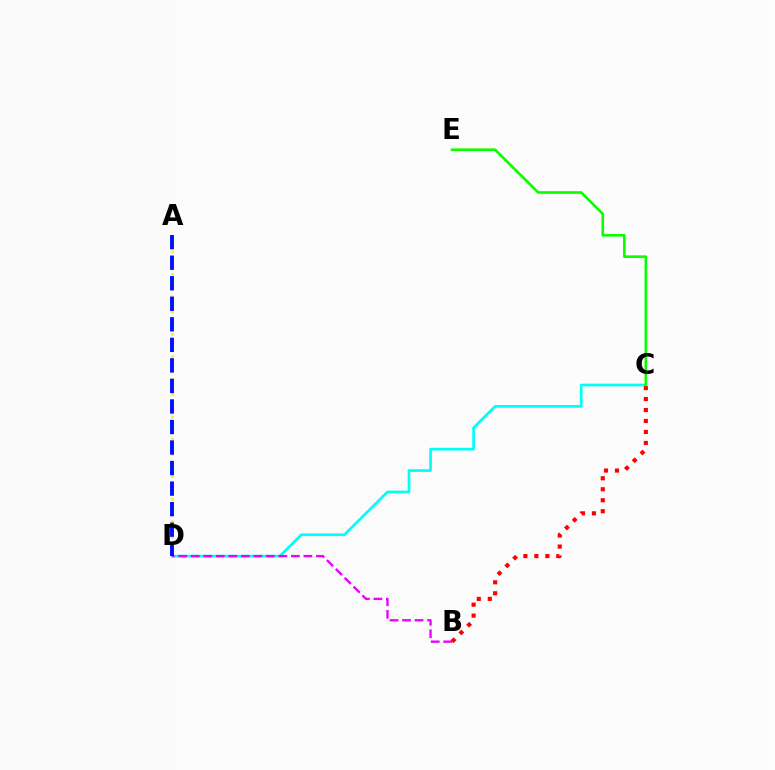{('C', 'D'): [{'color': '#00fff6', 'line_style': 'solid', 'thickness': 1.94}], ('B', 'D'): [{'color': '#ee00ff', 'line_style': 'dashed', 'thickness': 1.7}], ('A', 'D'): [{'color': '#fcf500', 'line_style': 'dotted', 'thickness': 2.04}, {'color': '#0010ff', 'line_style': 'dashed', 'thickness': 2.79}], ('B', 'C'): [{'color': '#ff0000', 'line_style': 'dotted', 'thickness': 2.98}], ('C', 'E'): [{'color': '#08ff00', 'line_style': 'solid', 'thickness': 1.89}]}